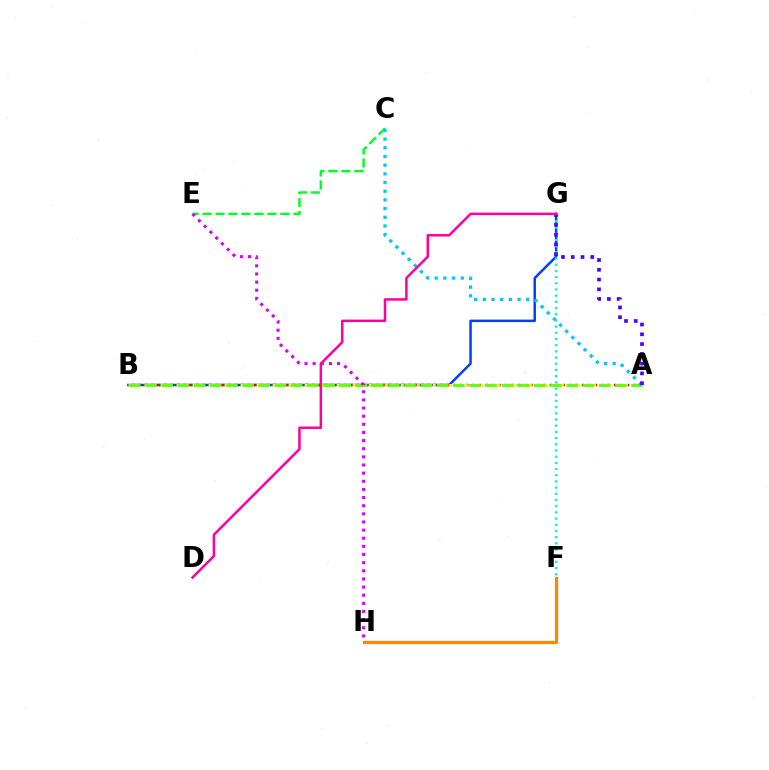{('B', 'G'): [{'color': '#003fff', 'line_style': 'solid', 'thickness': 1.79}], ('C', 'E'): [{'color': '#00ff27', 'line_style': 'dashed', 'thickness': 1.76}], ('A', 'B'): [{'color': '#ff0000', 'line_style': 'dotted', 'thickness': 1.75}, {'color': '#eeff00', 'line_style': 'dotted', 'thickness': 2.18}, {'color': '#66ff00', 'line_style': 'dashed', 'thickness': 2.2}], ('F', 'G'): [{'color': '#00ffaf', 'line_style': 'dotted', 'thickness': 1.68}], ('A', 'C'): [{'color': '#00c7ff', 'line_style': 'dotted', 'thickness': 2.36}], ('F', 'H'): [{'color': '#ff8800', 'line_style': 'solid', 'thickness': 2.33}], ('E', 'H'): [{'color': '#d600ff', 'line_style': 'dotted', 'thickness': 2.21}], ('A', 'G'): [{'color': '#4f00ff', 'line_style': 'dotted', 'thickness': 2.65}], ('D', 'G'): [{'color': '#ff00a0', 'line_style': 'solid', 'thickness': 1.8}]}